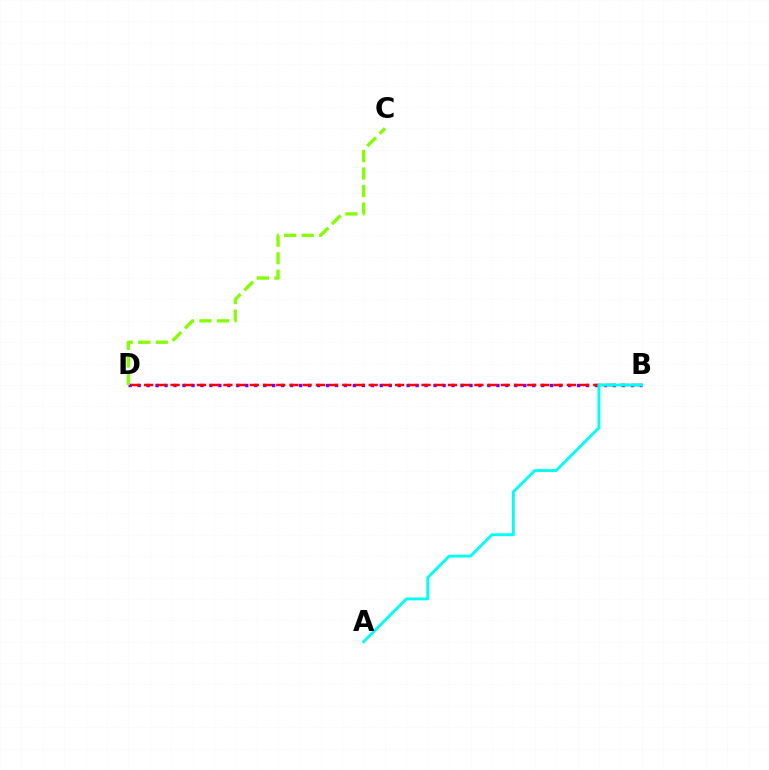{('B', 'D'): [{'color': '#7200ff', 'line_style': 'dotted', 'thickness': 2.44}, {'color': '#ff0000', 'line_style': 'dashed', 'thickness': 1.79}], ('C', 'D'): [{'color': '#84ff00', 'line_style': 'dashed', 'thickness': 2.38}], ('A', 'B'): [{'color': '#00fff6', 'line_style': 'solid', 'thickness': 2.09}]}